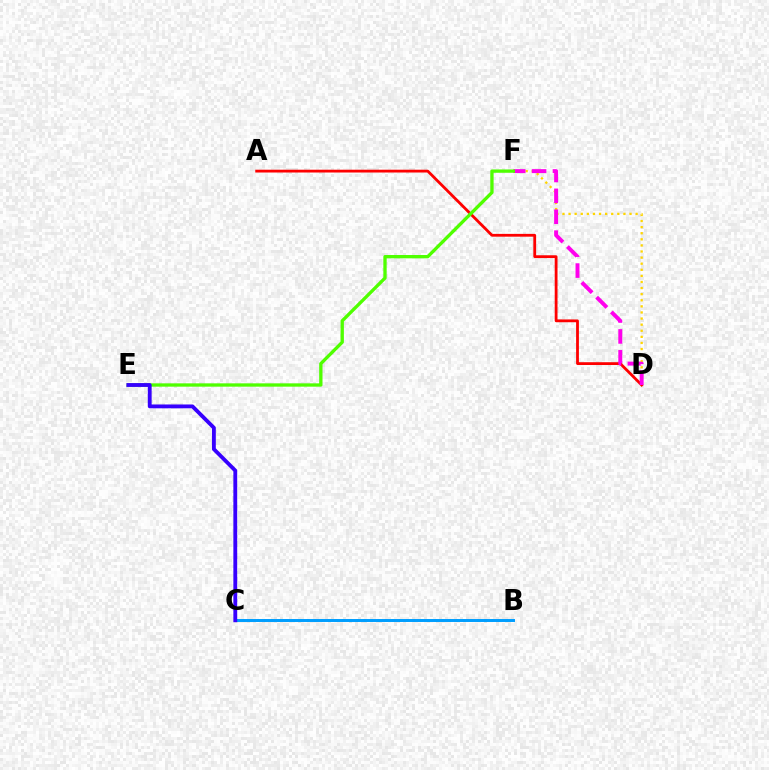{('D', 'F'): [{'color': '#ffd500', 'line_style': 'dotted', 'thickness': 1.66}, {'color': '#ff00ed', 'line_style': 'dashed', 'thickness': 2.84}], ('A', 'D'): [{'color': '#ff0000', 'line_style': 'solid', 'thickness': 2.01}], ('B', 'C'): [{'color': '#00ff86', 'line_style': 'dotted', 'thickness': 1.93}, {'color': '#009eff', 'line_style': 'solid', 'thickness': 2.13}], ('E', 'F'): [{'color': '#4fff00', 'line_style': 'solid', 'thickness': 2.39}], ('C', 'E'): [{'color': '#3700ff', 'line_style': 'solid', 'thickness': 2.76}]}